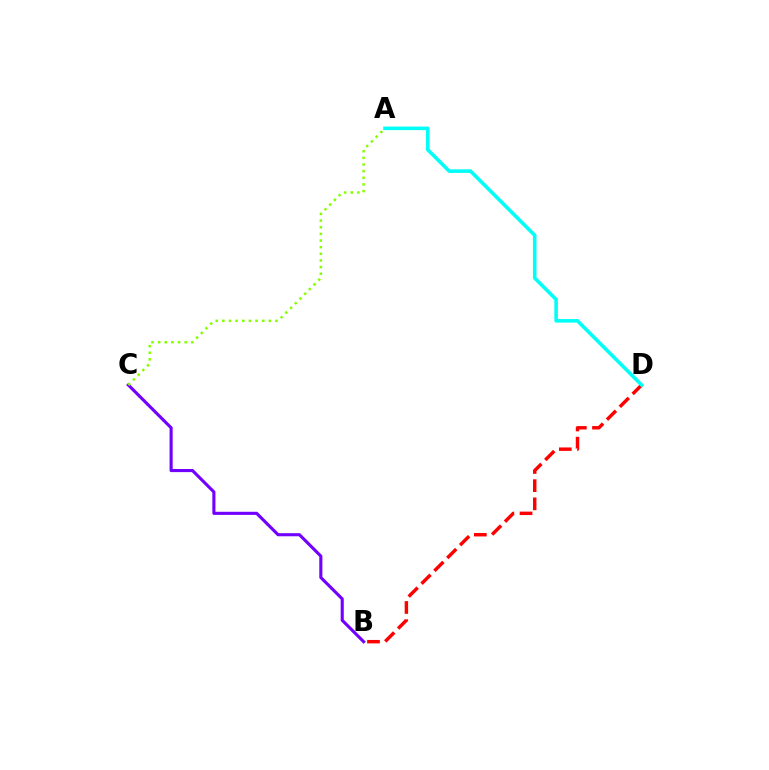{('B', 'C'): [{'color': '#7200ff', 'line_style': 'solid', 'thickness': 2.24}], ('A', 'C'): [{'color': '#84ff00', 'line_style': 'dotted', 'thickness': 1.8}], ('B', 'D'): [{'color': '#ff0000', 'line_style': 'dashed', 'thickness': 2.47}], ('A', 'D'): [{'color': '#00fff6', 'line_style': 'solid', 'thickness': 2.57}]}